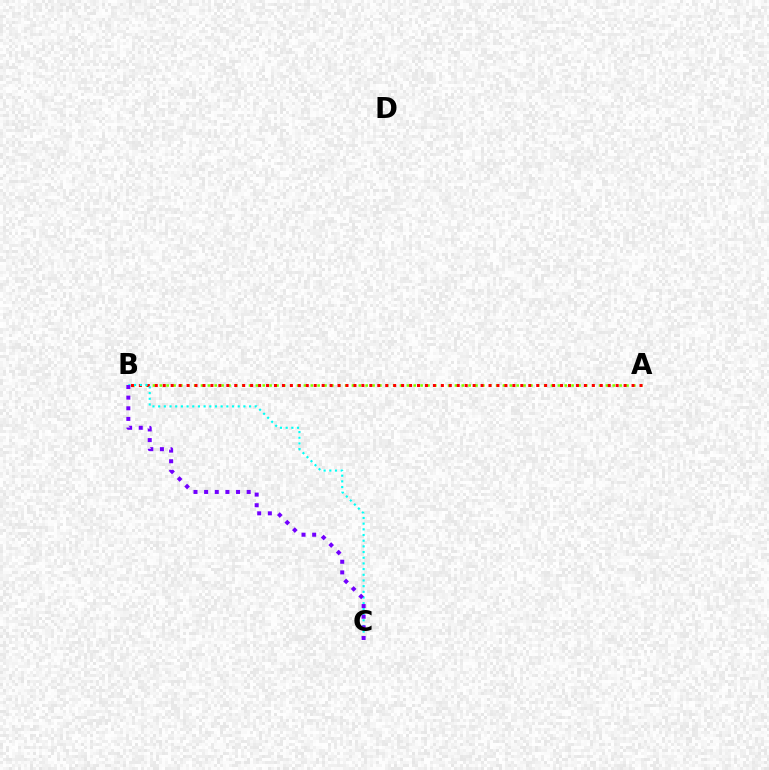{('A', 'B'): [{'color': '#84ff00', 'line_style': 'dotted', 'thickness': 1.86}, {'color': '#ff0000', 'line_style': 'dotted', 'thickness': 2.16}], ('B', 'C'): [{'color': '#00fff6', 'line_style': 'dotted', 'thickness': 1.54}, {'color': '#7200ff', 'line_style': 'dotted', 'thickness': 2.89}]}